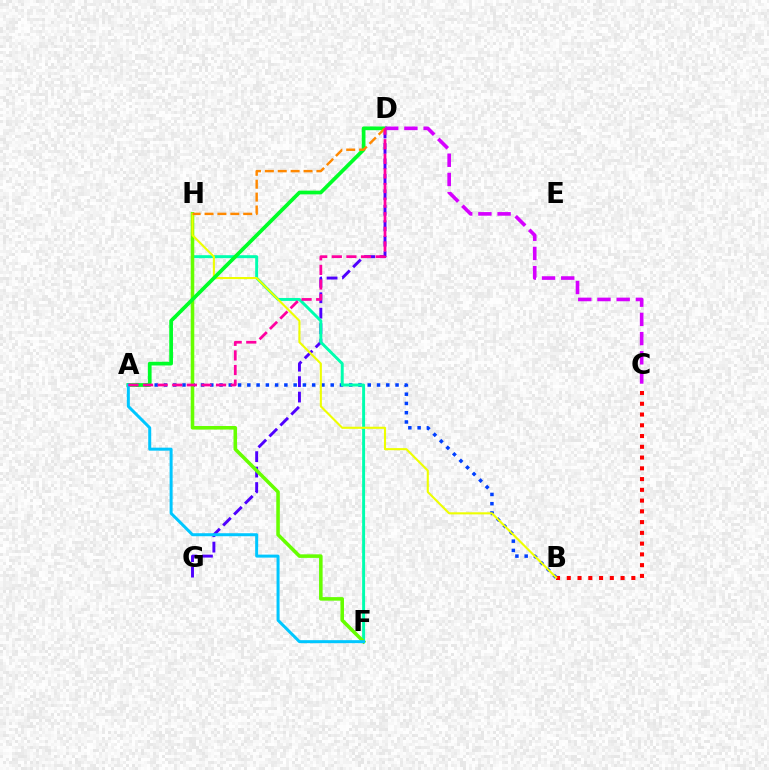{('A', 'B'): [{'color': '#003fff', 'line_style': 'dotted', 'thickness': 2.52}], ('D', 'G'): [{'color': '#4f00ff', 'line_style': 'dashed', 'thickness': 2.1}], ('F', 'H'): [{'color': '#00ffaf', 'line_style': 'solid', 'thickness': 2.12}, {'color': '#66ff00', 'line_style': 'solid', 'thickness': 2.56}], ('B', 'C'): [{'color': '#ff0000', 'line_style': 'dotted', 'thickness': 2.92}], ('B', 'H'): [{'color': '#eeff00', 'line_style': 'solid', 'thickness': 1.51}], ('A', 'D'): [{'color': '#00ff27', 'line_style': 'solid', 'thickness': 2.68}, {'color': '#ff00a0', 'line_style': 'dashed', 'thickness': 1.98}], ('C', 'D'): [{'color': '#d600ff', 'line_style': 'dashed', 'thickness': 2.61}], ('D', 'H'): [{'color': '#ff8800', 'line_style': 'dashed', 'thickness': 1.75}], ('A', 'F'): [{'color': '#00c7ff', 'line_style': 'solid', 'thickness': 2.16}]}